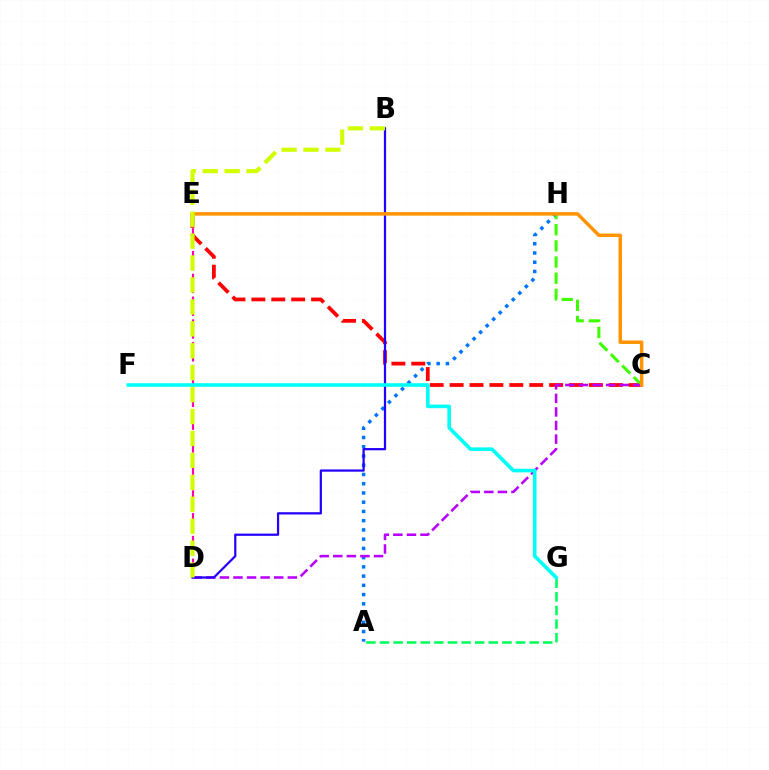{('C', 'E'): [{'color': '#ff0000', 'line_style': 'dashed', 'thickness': 2.7}, {'color': '#ff9400', 'line_style': 'solid', 'thickness': 2.51}], ('D', 'E'): [{'color': '#ff00ac', 'line_style': 'dashed', 'thickness': 1.55}], ('A', 'H'): [{'color': '#0074ff', 'line_style': 'dotted', 'thickness': 2.51}], ('A', 'G'): [{'color': '#00ff5c', 'line_style': 'dashed', 'thickness': 1.85}], ('C', 'H'): [{'color': '#3dff00', 'line_style': 'dashed', 'thickness': 2.2}], ('C', 'D'): [{'color': '#b900ff', 'line_style': 'dashed', 'thickness': 1.85}], ('B', 'D'): [{'color': '#2500ff', 'line_style': 'solid', 'thickness': 1.62}, {'color': '#d1ff00', 'line_style': 'dashed', 'thickness': 2.98}], ('F', 'G'): [{'color': '#00fff6', 'line_style': 'solid', 'thickness': 2.59}]}